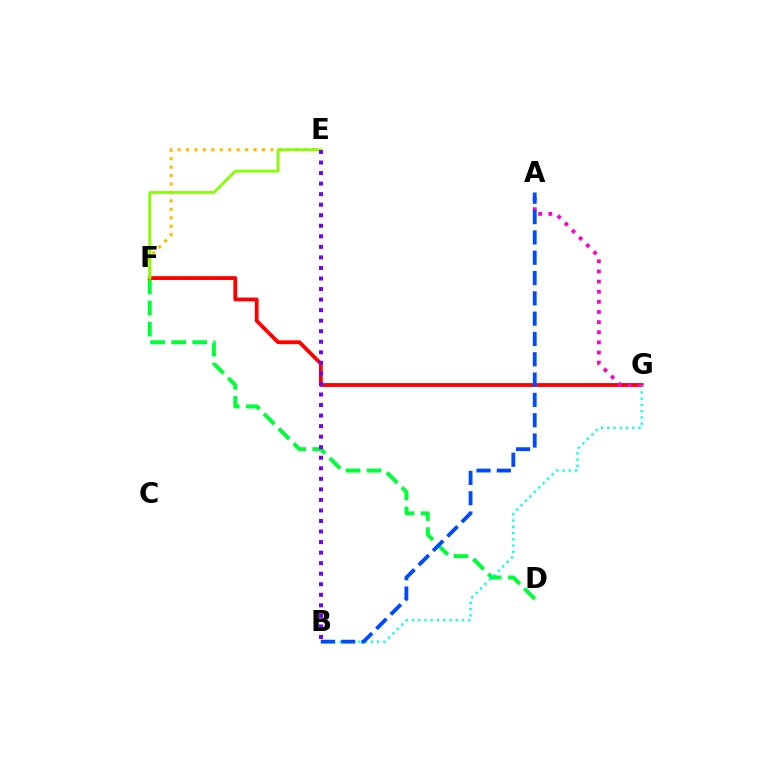{('F', 'G'): [{'color': '#ff0000', 'line_style': 'solid', 'thickness': 2.74}], ('E', 'F'): [{'color': '#ffbd00', 'line_style': 'dotted', 'thickness': 2.29}, {'color': '#84ff00', 'line_style': 'solid', 'thickness': 1.98}], ('B', 'G'): [{'color': '#00fff6', 'line_style': 'dotted', 'thickness': 1.7}], ('D', 'F'): [{'color': '#00ff39', 'line_style': 'dashed', 'thickness': 2.86}], ('A', 'G'): [{'color': '#ff00cf', 'line_style': 'dotted', 'thickness': 2.75}], ('A', 'B'): [{'color': '#004bff', 'line_style': 'dashed', 'thickness': 2.76}], ('B', 'E'): [{'color': '#7200ff', 'line_style': 'dotted', 'thickness': 2.86}]}